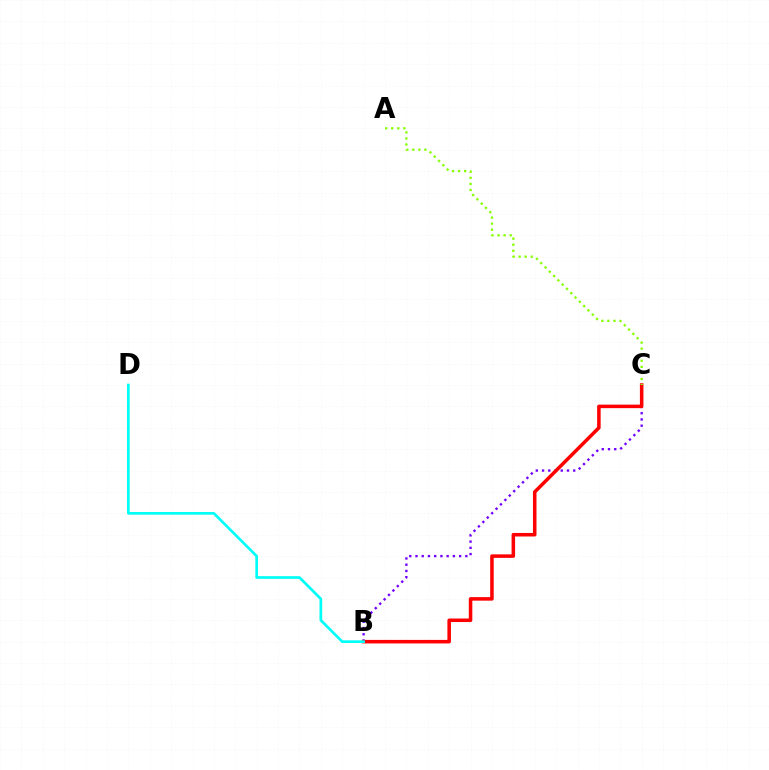{('B', 'C'): [{'color': '#7200ff', 'line_style': 'dotted', 'thickness': 1.69}, {'color': '#ff0000', 'line_style': 'solid', 'thickness': 2.54}], ('B', 'D'): [{'color': '#00fff6', 'line_style': 'solid', 'thickness': 1.94}], ('A', 'C'): [{'color': '#84ff00', 'line_style': 'dotted', 'thickness': 1.65}]}